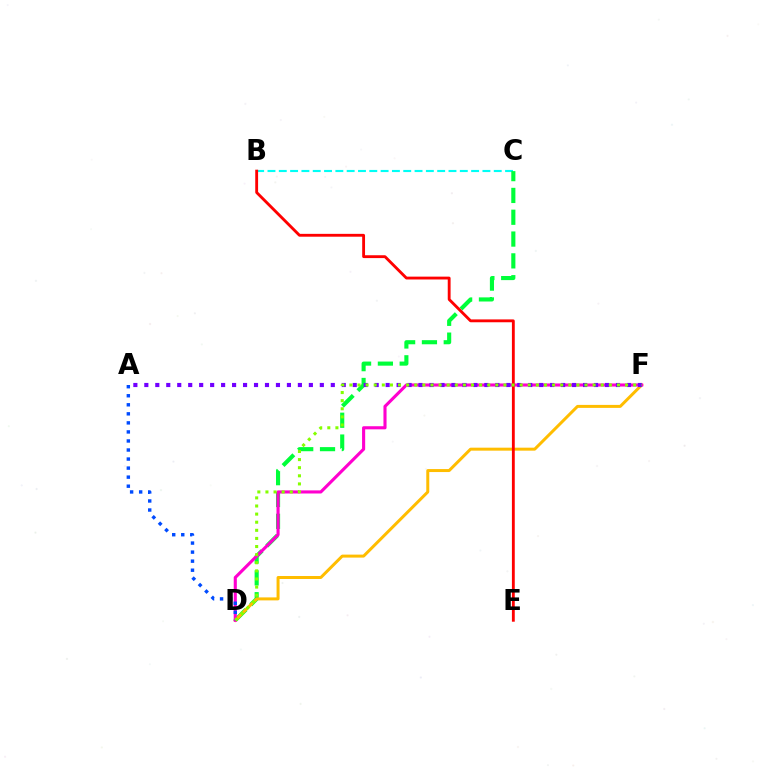{('B', 'C'): [{'color': '#00fff6', 'line_style': 'dashed', 'thickness': 1.54}], ('C', 'D'): [{'color': '#00ff39', 'line_style': 'dashed', 'thickness': 2.96}], ('D', 'F'): [{'color': '#ffbd00', 'line_style': 'solid', 'thickness': 2.15}, {'color': '#ff00cf', 'line_style': 'solid', 'thickness': 2.24}, {'color': '#84ff00', 'line_style': 'dotted', 'thickness': 2.2}], ('A', 'F'): [{'color': '#7200ff', 'line_style': 'dotted', 'thickness': 2.98}], ('B', 'E'): [{'color': '#ff0000', 'line_style': 'solid', 'thickness': 2.05}], ('A', 'D'): [{'color': '#004bff', 'line_style': 'dotted', 'thickness': 2.46}]}